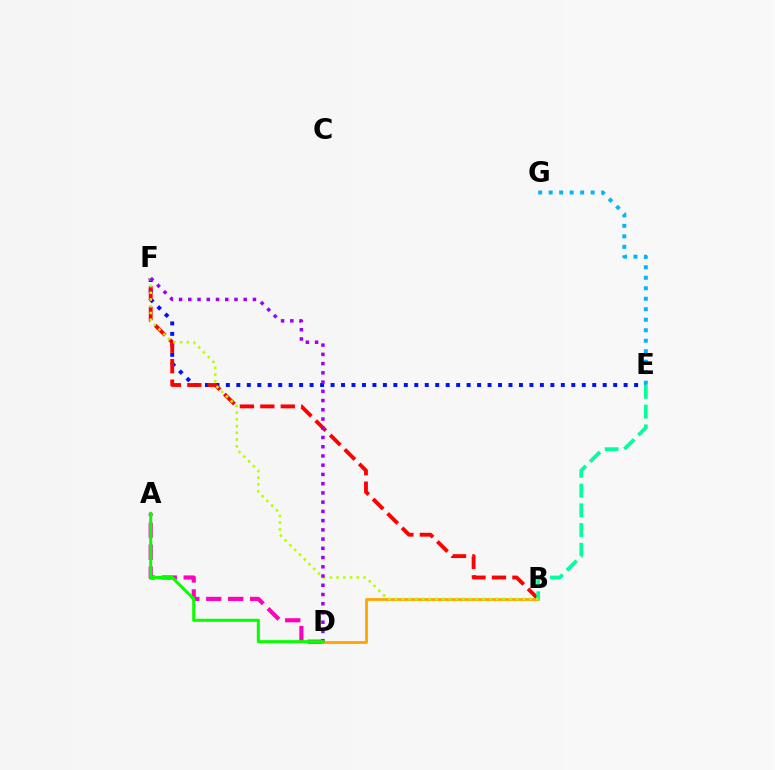{('E', 'F'): [{'color': '#0010ff', 'line_style': 'dotted', 'thickness': 2.84}], ('A', 'D'): [{'color': '#ff00bd', 'line_style': 'dashed', 'thickness': 2.98}, {'color': '#08ff00', 'line_style': 'solid', 'thickness': 2.19}], ('B', 'F'): [{'color': '#ff0000', 'line_style': 'dashed', 'thickness': 2.78}, {'color': '#b3ff00', 'line_style': 'dotted', 'thickness': 1.83}], ('B', 'D'): [{'color': '#ffa500', 'line_style': 'solid', 'thickness': 2.02}], ('E', 'G'): [{'color': '#00b5ff', 'line_style': 'dotted', 'thickness': 2.85}], ('B', 'E'): [{'color': '#00ff9d', 'line_style': 'dashed', 'thickness': 2.68}], ('D', 'F'): [{'color': '#9b00ff', 'line_style': 'dotted', 'thickness': 2.51}]}